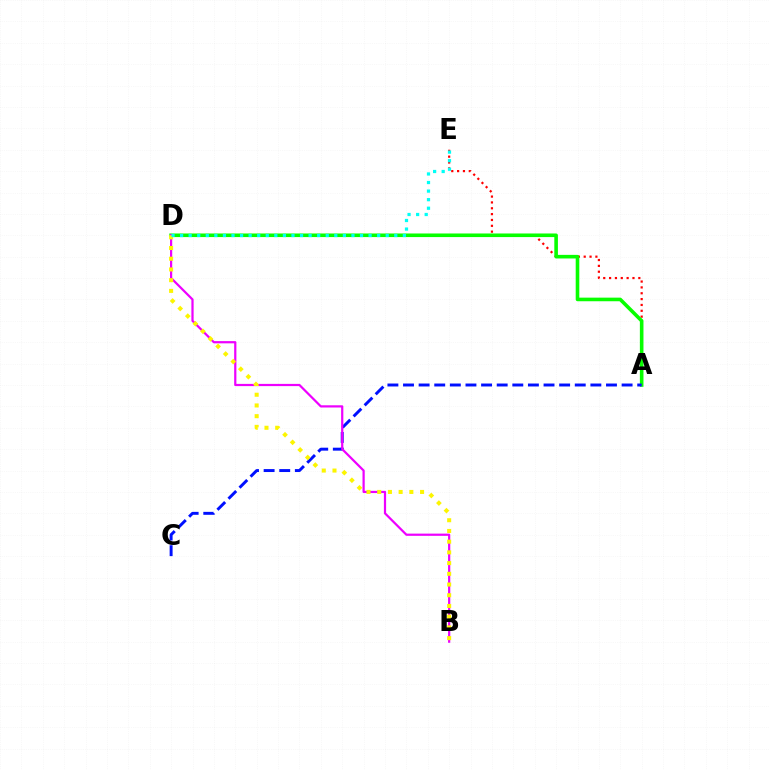{('A', 'E'): [{'color': '#ff0000', 'line_style': 'dotted', 'thickness': 1.59}], ('A', 'D'): [{'color': '#08ff00', 'line_style': 'solid', 'thickness': 2.59}], ('A', 'C'): [{'color': '#0010ff', 'line_style': 'dashed', 'thickness': 2.12}], ('B', 'D'): [{'color': '#ee00ff', 'line_style': 'solid', 'thickness': 1.6}, {'color': '#fcf500', 'line_style': 'dotted', 'thickness': 2.91}], ('D', 'E'): [{'color': '#00fff6', 'line_style': 'dotted', 'thickness': 2.33}]}